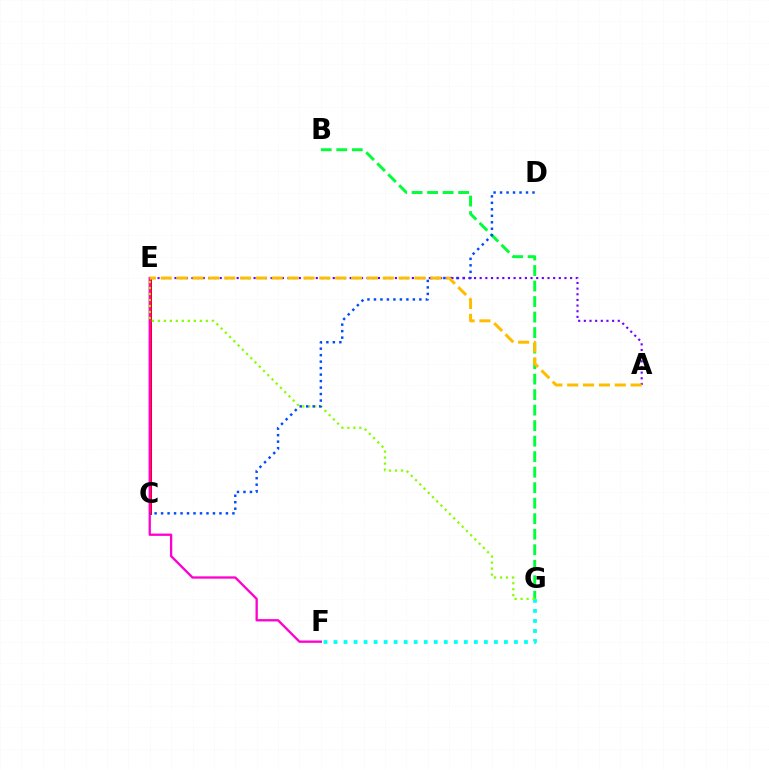{('B', 'G'): [{'color': '#00ff39', 'line_style': 'dashed', 'thickness': 2.11}], ('C', 'E'): [{'color': '#ff0000', 'line_style': 'solid', 'thickness': 2.15}], ('E', 'F'): [{'color': '#ff00cf', 'line_style': 'solid', 'thickness': 1.67}], ('F', 'G'): [{'color': '#00fff6', 'line_style': 'dotted', 'thickness': 2.72}], ('E', 'G'): [{'color': '#84ff00', 'line_style': 'dotted', 'thickness': 1.63}], ('C', 'D'): [{'color': '#004bff', 'line_style': 'dotted', 'thickness': 1.76}], ('A', 'E'): [{'color': '#7200ff', 'line_style': 'dotted', 'thickness': 1.54}, {'color': '#ffbd00', 'line_style': 'dashed', 'thickness': 2.15}]}